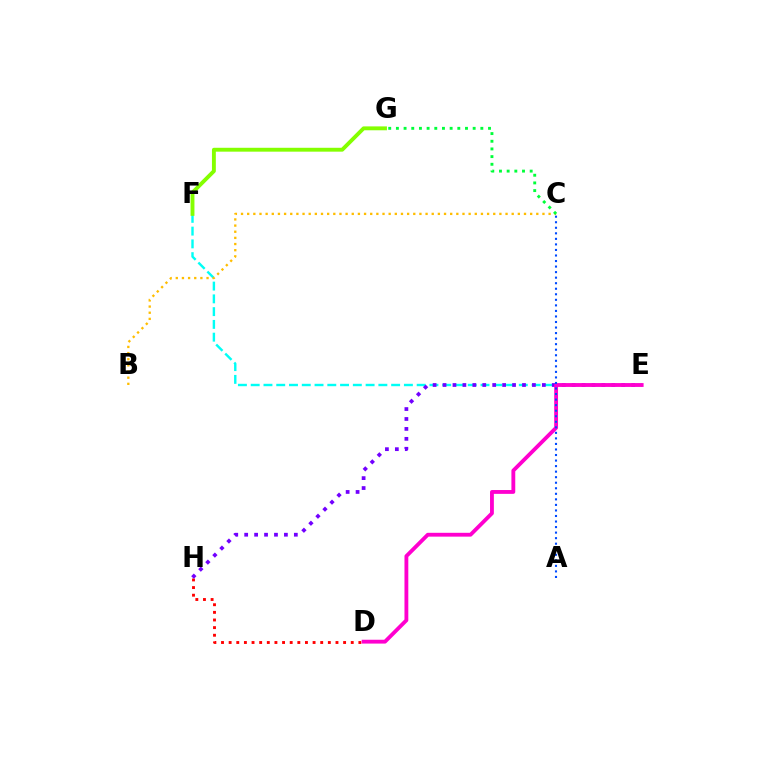{('E', 'F'): [{'color': '#00fff6', 'line_style': 'dashed', 'thickness': 1.73}], ('D', 'H'): [{'color': '#ff0000', 'line_style': 'dotted', 'thickness': 2.07}], ('E', 'H'): [{'color': '#7200ff', 'line_style': 'dotted', 'thickness': 2.7}], ('F', 'G'): [{'color': '#84ff00', 'line_style': 'solid', 'thickness': 2.79}], ('B', 'C'): [{'color': '#ffbd00', 'line_style': 'dotted', 'thickness': 1.67}], ('D', 'E'): [{'color': '#ff00cf', 'line_style': 'solid', 'thickness': 2.76}], ('C', 'G'): [{'color': '#00ff39', 'line_style': 'dotted', 'thickness': 2.09}], ('A', 'C'): [{'color': '#004bff', 'line_style': 'dotted', 'thickness': 1.51}]}